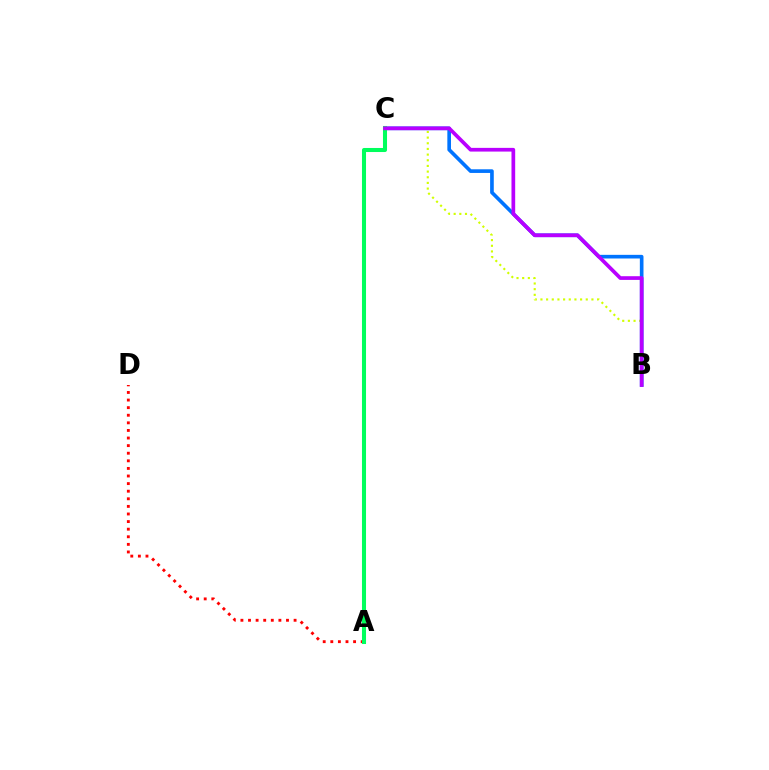{('B', 'C'): [{'color': '#d1ff00', 'line_style': 'dotted', 'thickness': 1.54}, {'color': '#0074ff', 'line_style': 'solid', 'thickness': 2.63}, {'color': '#b900ff', 'line_style': 'solid', 'thickness': 2.67}], ('A', 'D'): [{'color': '#ff0000', 'line_style': 'dotted', 'thickness': 2.06}], ('A', 'C'): [{'color': '#00ff5c', 'line_style': 'solid', 'thickness': 2.92}]}